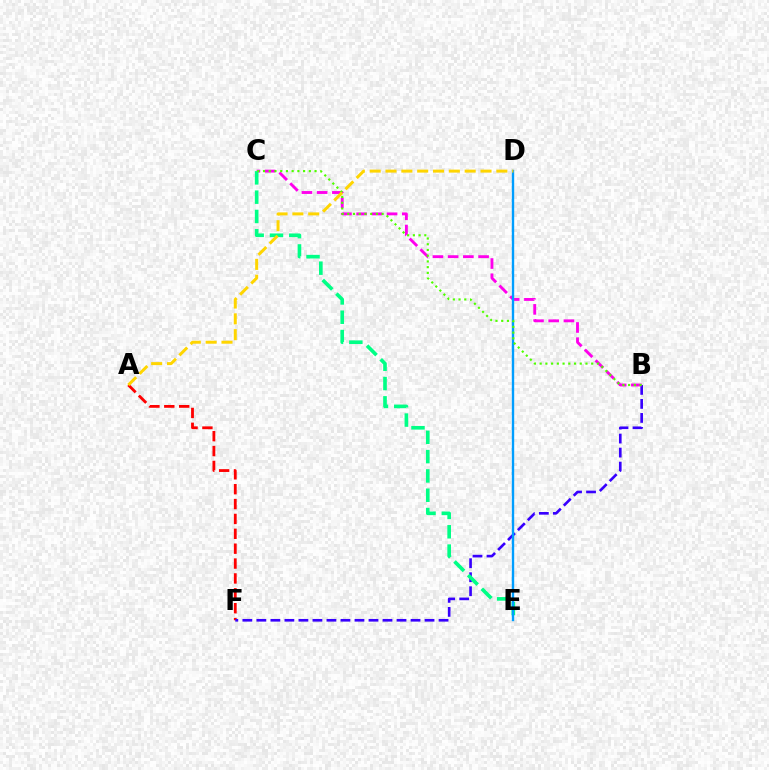{('A', 'F'): [{'color': '#ff0000', 'line_style': 'dashed', 'thickness': 2.02}], ('B', 'F'): [{'color': '#3700ff', 'line_style': 'dashed', 'thickness': 1.9}], ('B', 'C'): [{'color': '#ff00ed', 'line_style': 'dashed', 'thickness': 2.07}, {'color': '#4fff00', 'line_style': 'dotted', 'thickness': 1.56}], ('C', 'E'): [{'color': '#00ff86', 'line_style': 'dashed', 'thickness': 2.62}], ('D', 'E'): [{'color': '#009eff', 'line_style': 'solid', 'thickness': 1.71}], ('A', 'D'): [{'color': '#ffd500', 'line_style': 'dashed', 'thickness': 2.15}]}